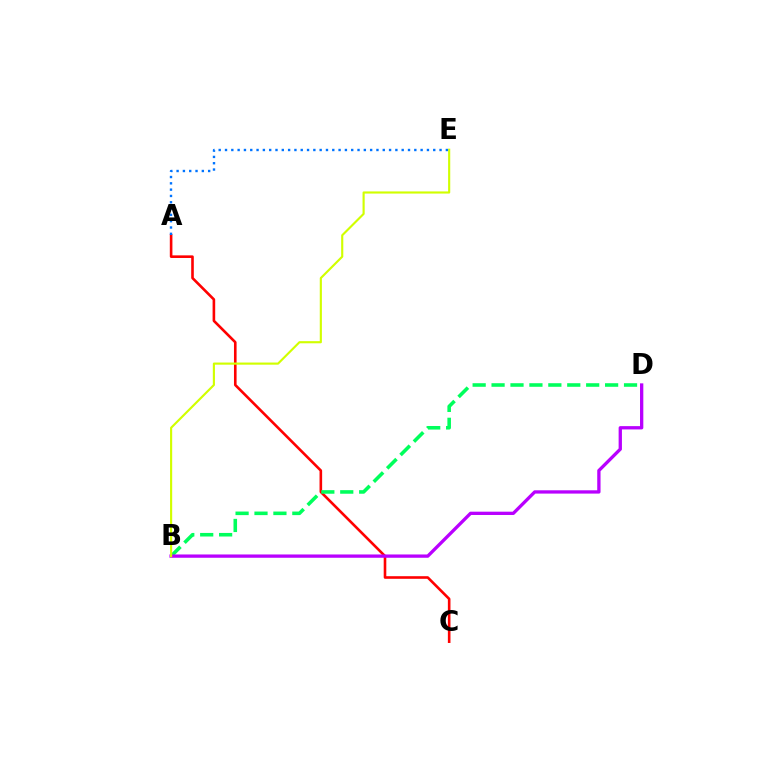{('A', 'C'): [{'color': '#ff0000', 'line_style': 'solid', 'thickness': 1.88}], ('B', 'D'): [{'color': '#00ff5c', 'line_style': 'dashed', 'thickness': 2.57}, {'color': '#b900ff', 'line_style': 'solid', 'thickness': 2.38}], ('B', 'E'): [{'color': '#d1ff00', 'line_style': 'solid', 'thickness': 1.54}], ('A', 'E'): [{'color': '#0074ff', 'line_style': 'dotted', 'thickness': 1.71}]}